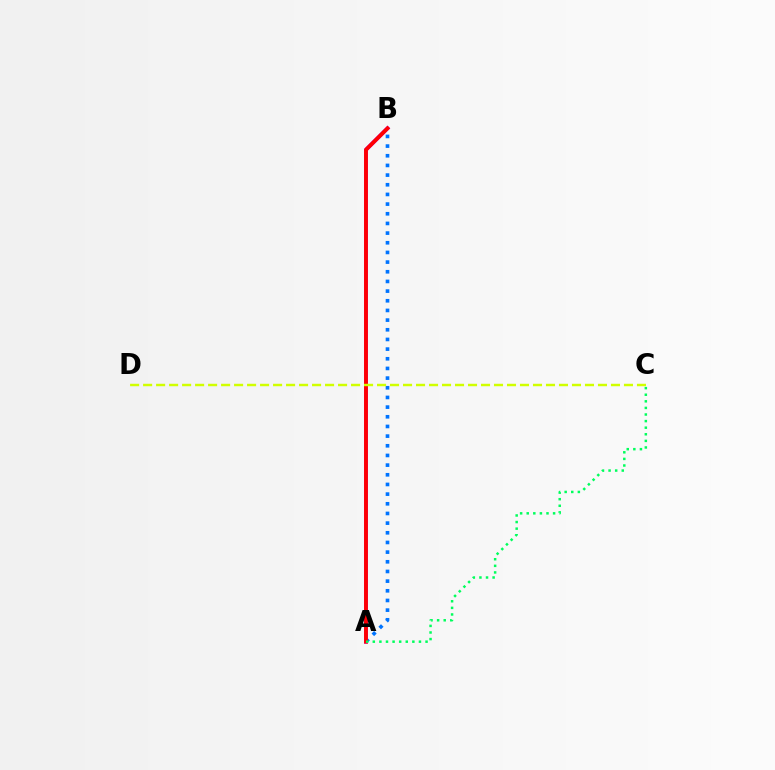{('A', 'B'): [{'color': '#0074ff', 'line_style': 'dotted', 'thickness': 2.63}, {'color': '#b900ff', 'line_style': 'solid', 'thickness': 2.81}, {'color': '#ff0000', 'line_style': 'solid', 'thickness': 2.74}], ('A', 'C'): [{'color': '#00ff5c', 'line_style': 'dotted', 'thickness': 1.79}], ('C', 'D'): [{'color': '#d1ff00', 'line_style': 'dashed', 'thickness': 1.77}]}